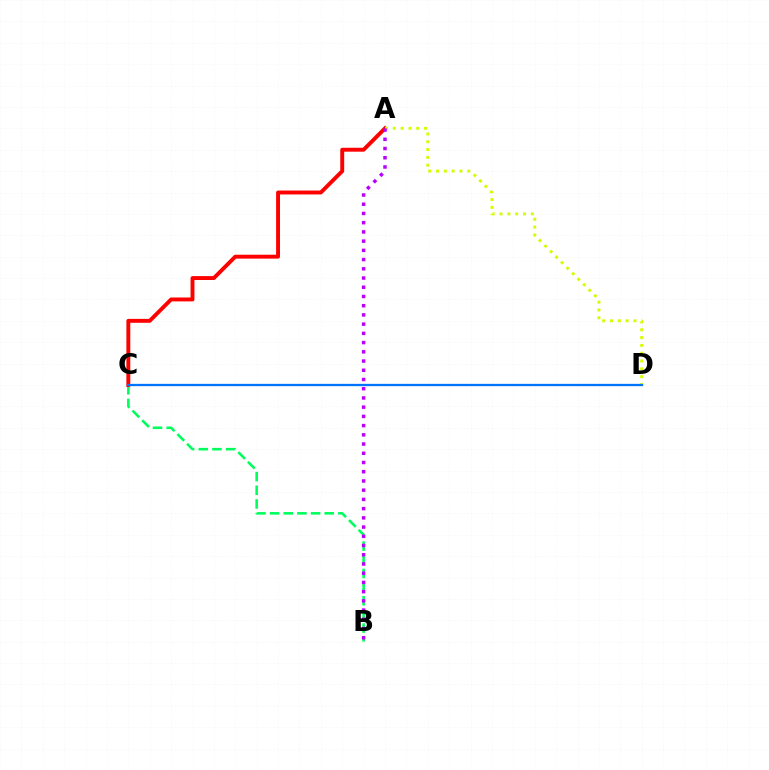{('B', 'C'): [{'color': '#00ff5c', 'line_style': 'dashed', 'thickness': 1.86}], ('A', 'C'): [{'color': '#ff0000', 'line_style': 'solid', 'thickness': 2.81}], ('A', 'D'): [{'color': '#d1ff00', 'line_style': 'dotted', 'thickness': 2.12}], ('A', 'B'): [{'color': '#b900ff', 'line_style': 'dotted', 'thickness': 2.51}], ('C', 'D'): [{'color': '#0074ff', 'line_style': 'solid', 'thickness': 1.64}]}